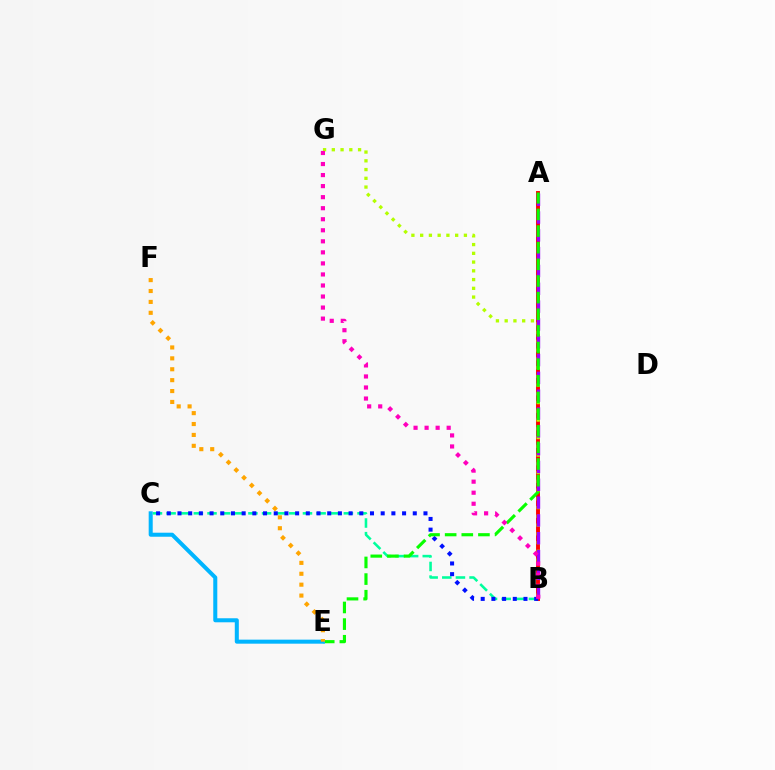{('A', 'B'): [{'color': '#ff0000', 'line_style': 'solid', 'thickness': 2.81}, {'color': '#9b00ff', 'line_style': 'dashed', 'thickness': 2.42}], ('B', 'G'): [{'color': '#b3ff00', 'line_style': 'dotted', 'thickness': 2.38}, {'color': '#ff00bd', 'line_style': 'dotted', 'thickness': 3.0}], ('B', 'C'): [{'color': '#00ff9d', 'line_style': 'dashed', 'thickness': 1.85}, {'color': '#0010ff', 'line_style': 'dotted', 'thickness': 2.91}], ('A', 'E'): [{'color': '#08ff00', 'line_style': 'dashed', 'thickness': 2.26}], ('C', 'E'): [{'color': '#00b5ff', 'line_style': 'solid', 'thickness': 2.9}], ('E', 'F'): [{'color': '#ffa500', 'line_style': 'dotted', 'thickness': 2.96}]}